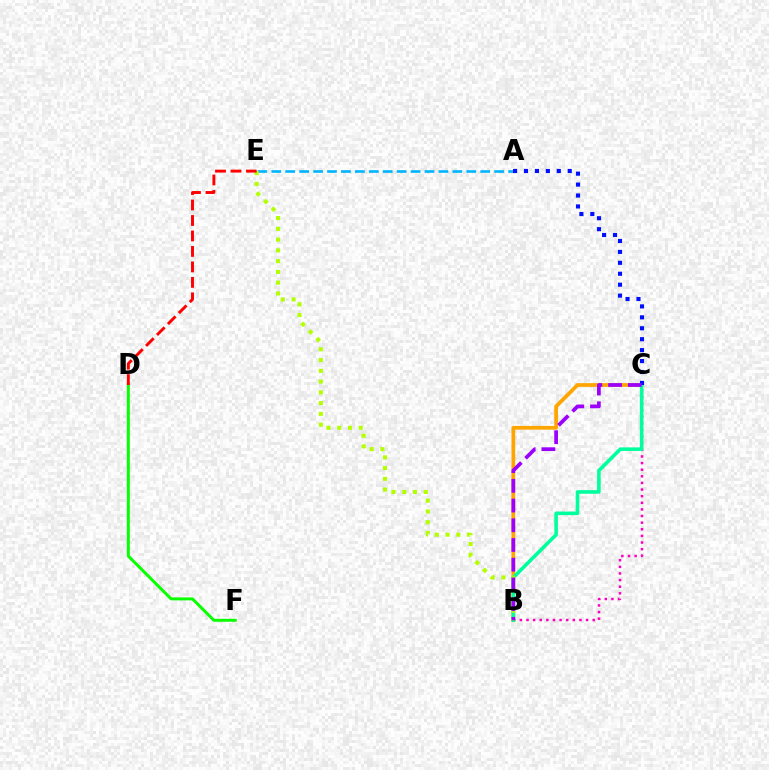{('B', 'C'): [{'color': '#ffa500', 'line_style': 'solid', 'thickness': 2.69}, {'color': '#ff00bd', 'line_style': 'dotted', 'thickness': 1.8}, {'color': '#00ff9d', 'line_style': 'solid', 'thickness': 2.59}, {'color': '#9b00ff', 'line_style': 'dashed', 'thickness': 2.68}], ('D', 'F'): [{'color': '#08ff00', 'line_style': 'solid', 'thickness': 2.14}], ('A', 'E'): [{'color': '#00b5ff', 'line_style': 'dashed', 'thickness': 1.89}], ('B', 'E'): [{'color': '#b3ff00', 'line_style': 'dotted', 'thickness': 2.92}], ('A', 'C'): [{'color': '#0010ff', 'line_style': 'dotted', 'thickness': 2.97}], ('D', 'E'): [{'color': '#ff0000', 'line_style': 'dashed', 'thickness': 2.1}]}